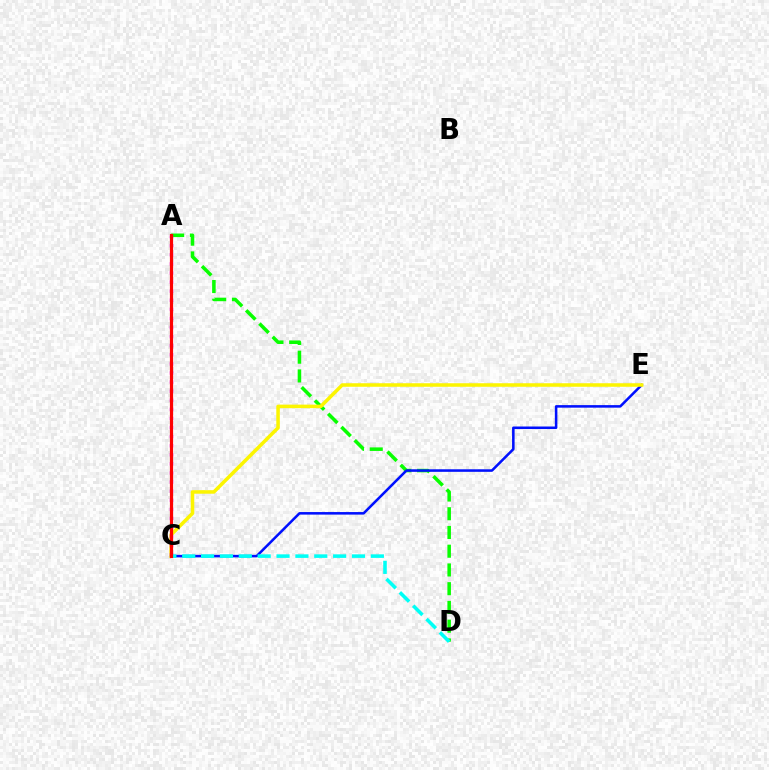{('A', 'D'): [{'color': '#08ff00', 'line_style': 'dashed', 'thickness': 2.55}], ('C', 'E'): [{'color': '#0010ff', 'line_style': 'solid', 'thickness': 1.83}, {'color': '#fcf500', 'line_style': 'solid', 'thickness': 2.54}], ('A', 'C'): [{'color': '#ee00ff', 'line_style': 'dotted', 'thickness': 2.47}, {'color': '#ff0000', 'line_style': 'solid', 'thickness': 2.3}], ('C', 'D'): [{'color': '#00fff6', 'line_style': 'dashed', 'thickness': 2.56}]}